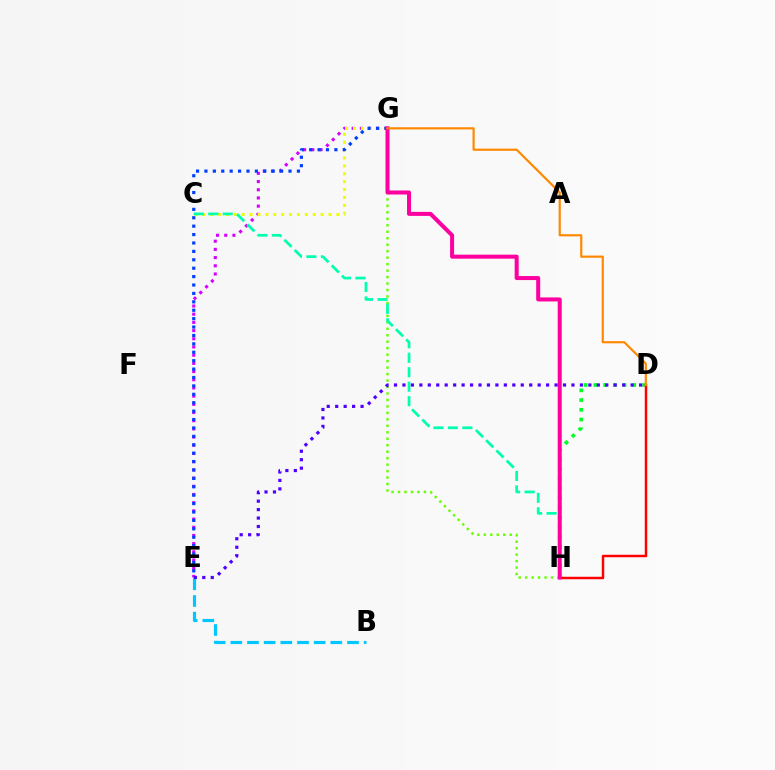{('E', 'G'): [{'color': '#d600ff', 'line_style': 'dotted', 'thickness': 2.23}, {'color': '#003fff', 'line_style': 'dotted', 'thickness': 2.28}], ('D', 'H'): [{'color': '#00ff27', 'line_style': 'dotted', 'thickness': 2.64}, {'color': '#ff0000', 'line_style': 'solid', 'thickness': 1.78}], ('B', 'E'): [{'color': '#00c7ff', 'line_style': 'dashed', 'thickness': 2.26}], ('C', 'G'): [{'color': '#eeff00', 'line_style': 'dotted', 'thickness': 2.14}], ('G', 'H'): [{'color': '#66ff00', 'line_style': 'dotted', 'thickness': 1.76}, {'color': '#ff00a0', 'line_style': 'solid', 'thickness': 2.89}], ('C', 'H'): [{'color': '#00ffaf', 'line_style': 'dashed', 'thickness': 1.97}], ('D', 'E'): [{'color': '#4f00ff', 'line_style': 'dotted', 'thickness': 2.3}], ('D', 'G'): [{'color': '#ff8800', 'line_style': 'solid', 'thickness': 1.56}]}